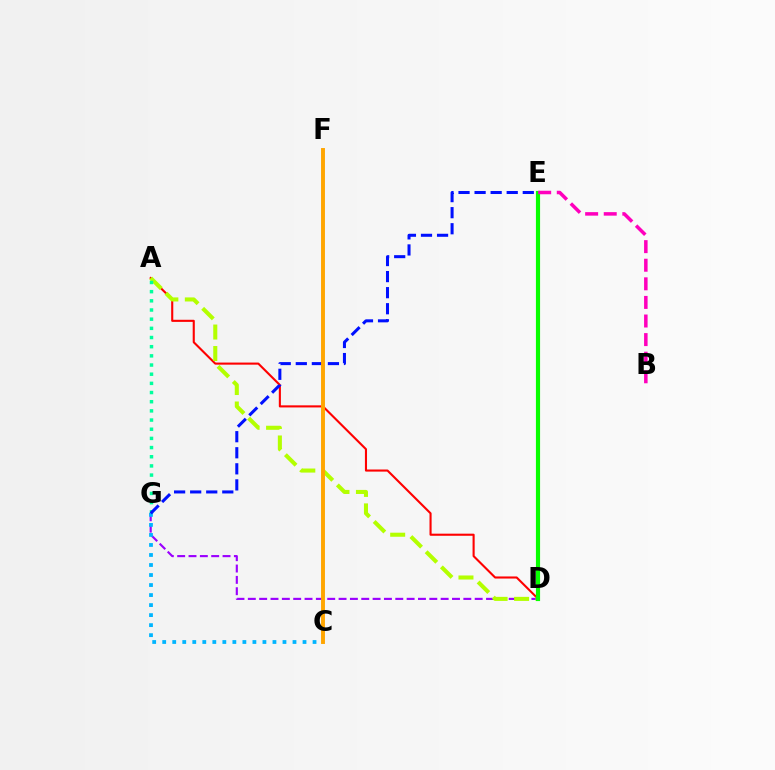{('D', 'G'): [{'color': '#9b00ff', 'line_style': 'dashed', 'thickness': 1.54}], ('A', 'D'): [{'color': '#ff0000', 'line_style': 'solid', 'thickness': 1.51}, {'color': '#b3ff00', 'line_style': 'dashed', 'thickness': 2.92}], ('A', 'G'): [{'color': '#00ff9d', 'line_style': 'dotted', 'thickness': 2.49}], ('D', 'E'): [{'color': '#08ff00', 'line_style': 'solid', 'thickness': 2.99}], ('C', 'G'): [{'color': '#00b5ff', 'line_style': 'dotted', 'thickness': 2.72}], ('E', 'G'): [{'color': '#0010ff', 'line_style': 'dashed', 'thickness': 2.18}], ('C', 'F'): [{'color': '#ffa500', 'line_style': 'solid', 'thickness': 2.82}], ('B', 'E'): [{'color': '#ff00bd', 'line_style': 'dashed', 'thickness': 2.53}]}